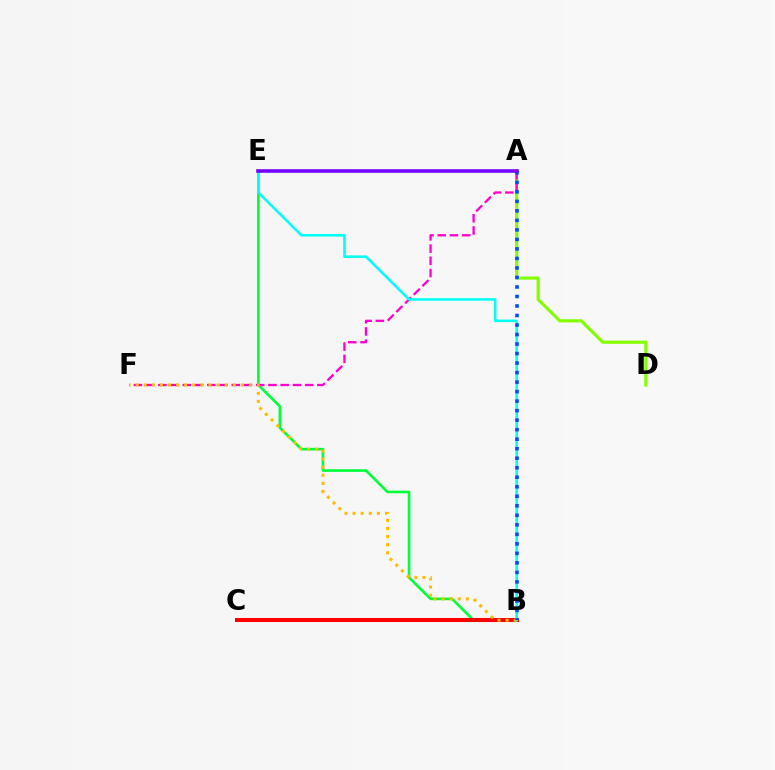{('A', 'D'): [{'color': '#84ff00', 'line_style': 'solid', 'thickness': 2.28}], ('B', 'E'): [{'color': '#00ff39', 'line_style': 'solid', 'thickness': 1.9}, {'color': '#00fff6', 'line_style': 'solid', 'thickness': 1.84}], ('B', 'C'): [{'color': '#ff0000', 'line_style': 'solid', 'thickness': 2.9}], ('A', 'F'): [{'color': '#ff00cf', 'line_style': 'dashed', 'thickness': 1.66}], ('B', 'F'): [{'color': '#ffbd00', 'line_style': 'dotted', 'thickness': 2.2}], ('A', 'B'): [{'color': '#004bff', 'line_style': 'dotted', 'thickness': 2.58}], ('A', 'E'): [{'color': '#7200ff', 'line_style': 'solid', 'thickness': 2.58}]}